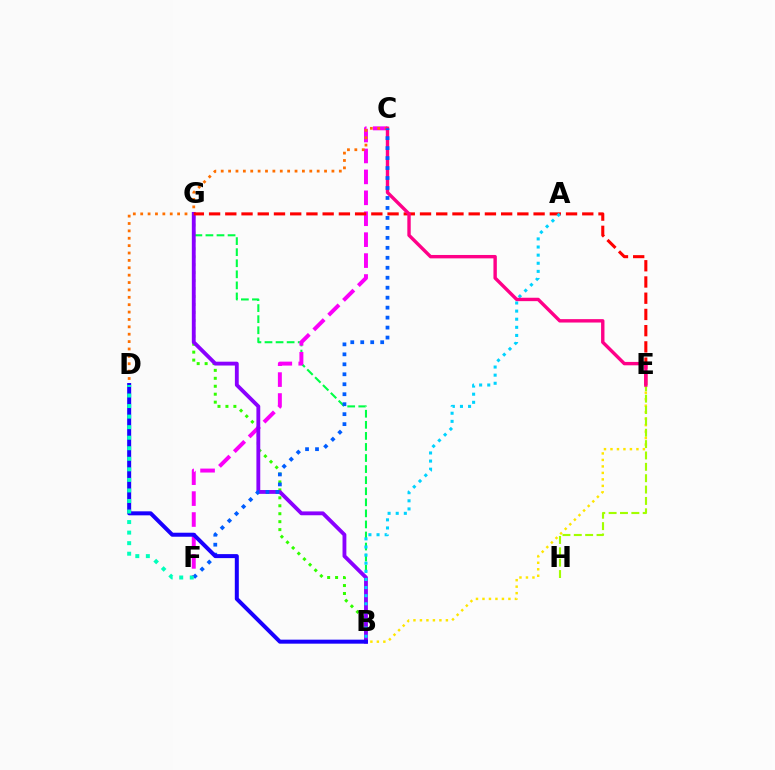{('B', 'E'): [{'color': '#ffe600', 'line_style': 'dotted', 'thickness': 1.76}], ('B', 'G'): [{'color': '#00ff45', 'line_style': 'dashed', 'thickness': 1.5}, {'color': '#31ff00', 'line_style': 'dotted', 'thickness': 2.16}, {'color': '#8a00ff', 'line_style': 'solid', 'thickness': 2.76}], ('C', 'F'): [{'color': '#fa00f9', 'line_style': 'dashed', 'thickness': 2.84}, {'color': '#005dff', 'line_style': 'dotted', 'thickness': 2.71}], ('E', 'H'): [{'color': '#a2ff00', 'line_style': 'dashed', 'thickness': 1.54}], ('C', 'D'): [{'color': '#ff7000', 'line_style': 'dotted', 'thickness': 2.01}], ('E', 'G'): [{'color': '#ff0000', 'line_style': 'dashed', 'thickness': 2.2}], ('A', 'B'): [{'color': '#00d3ff', 'line_style': 'dotted', 'thickness': 2.2}], ('C', 'E'): [{'color': '#ff0088', 'line_style': 'solid', 'thickness': 2.44}], ('B', 'D'): [{'color': '#1900ff', 'line_style': 'solid', 'thickness': 2.88}], ('D', 'F'): [{'color': '#00ffbb', 'line_style': 'dotted', 'thickness': 2.87}]}